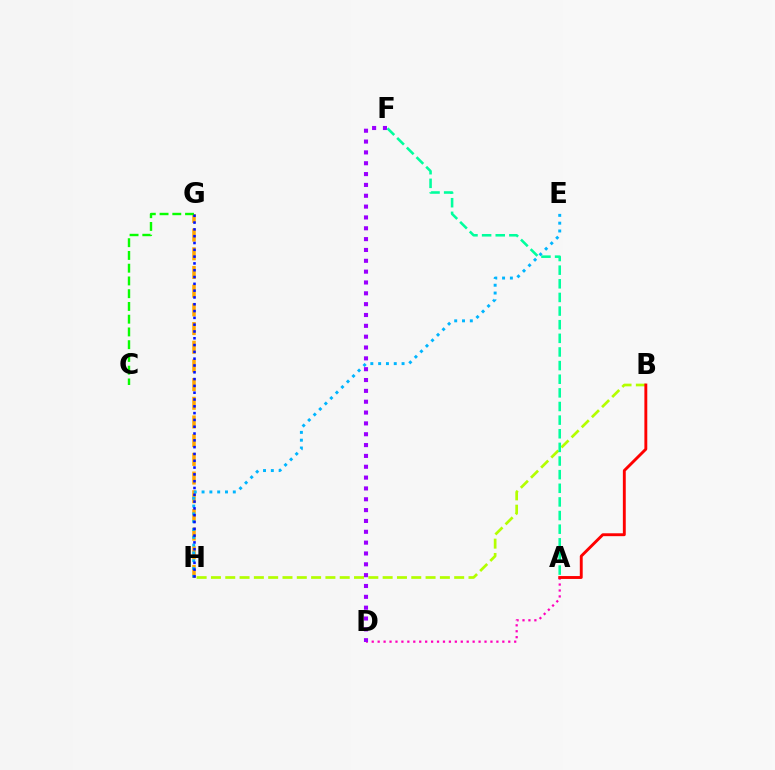{('A', 'D'): [{'color': '#ff00bd', 'line_style': 'dotted', 'thickness': 1.61}], ('G', 'H'): [{'color': '#ffa500', 'line_style': 'dashed', 'thickness': 2.54}, {'color': '#0010ff', 'line_style': 'dotted', 'thickness': 1.85}], ('B', 'H'): [{'color': '#b3ff00', 'line_style': 'dashed', 'thickness': 1.94}], ('E', 'H'): [{'color': '#00b5ff', 'line_style': 'dotted', 'thickness': 2.12}], ('C', 'G'): [{'color': '#08ff00', 'line_style': 'dashed', 'thickness': 1.73}], ('A', 'B'): [{'color': '#ff0000', 'line_style': 'solid', 'thickness': 2.08}], ('D', 'F'): [{'color': '#9b00ff', 'line_style': 'dotted', 'thickness': 2.95}], ('A', 'F'): [{'color': '#00ff9d', 'line_style': 'dashed', 'thickness': 1.85}]}